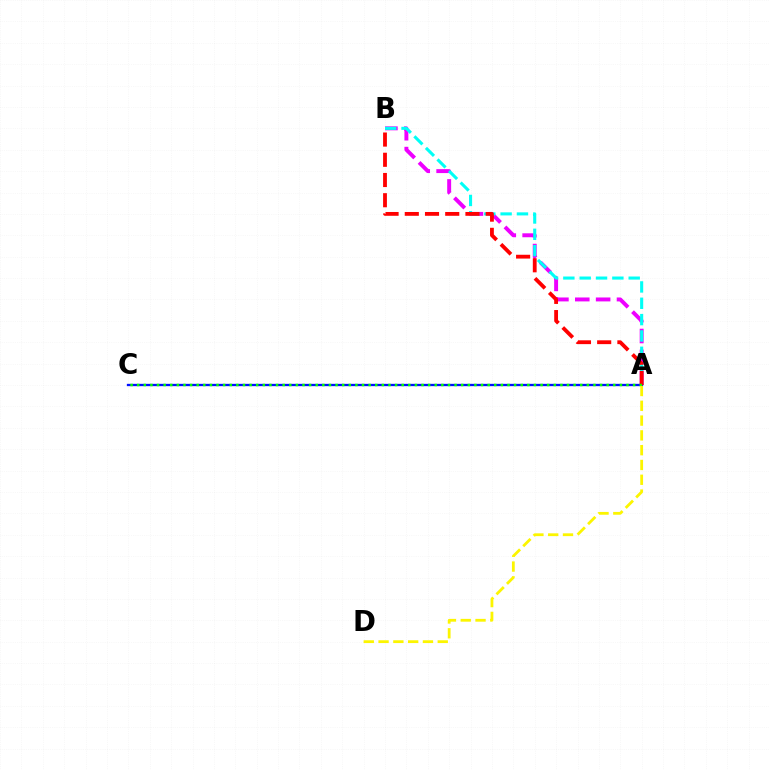{('A', 'B'): [{'color': '#ee00ff', 'line_style': 'dashed', 'thickness': 2.83}, {'color': '#00fff6', 'line_style': 'dashed', 'thickness': 2.22}, {'color': '#ff0000', 'line_style': 'dashed', 'thickness': 2.75}], ('A', 'C'): [{'color': '#0010ff', 'line_style': 'solid', 'thickness': 1.67}, {'color': '#08ff00', 'line_style': 'dotted', 'thickness': 1.8}], ('A', 'D'): [{'color': '#fcf500', 'line_style': 'dashed', 'thickness': 2.01}]}